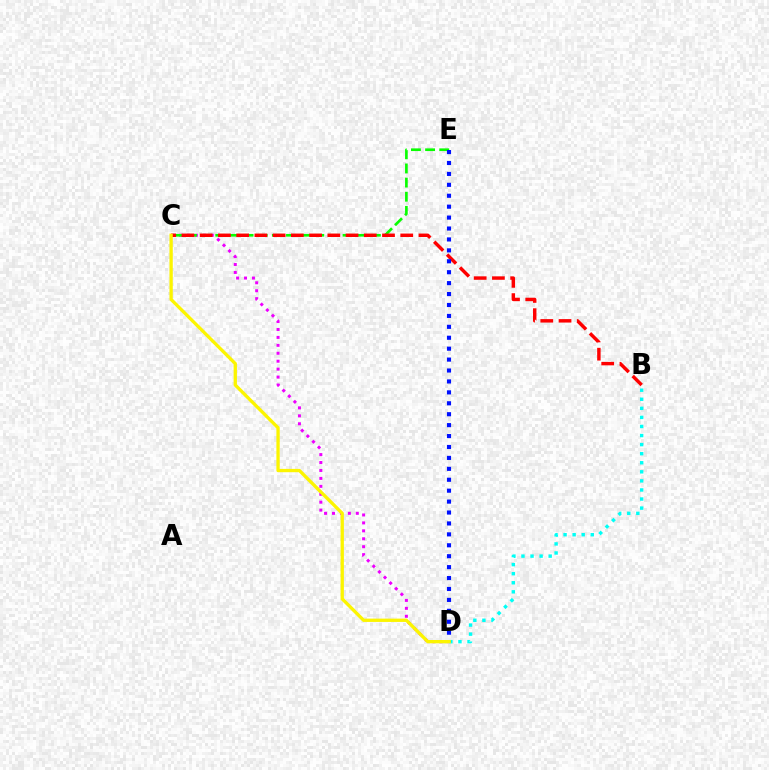{('C', 'D'): [{'color': '#ee00ff', 'line_style': 'dotted', 'thickness': 2.16}, {'color': '#fcf500', 'line_style': 'solid', 'thickness': 2.39}], ('C', 'E'): [{'color': '#08ff00', 'line_style': 'dashed', 'thickness': 1.92}], ('B', 'D'): [{'color': '#00fff6', 'line_style': 'dotted', 'thickness': 2.46}], ('B', 'C'): [{'color': '#ff0000', 'line_style': 'dashed', 'thickness': 2.48}], ('D', 'E'): [{'color': '#0010ff', 'line_style': 'dotted', 'thickness': 2.97}]}